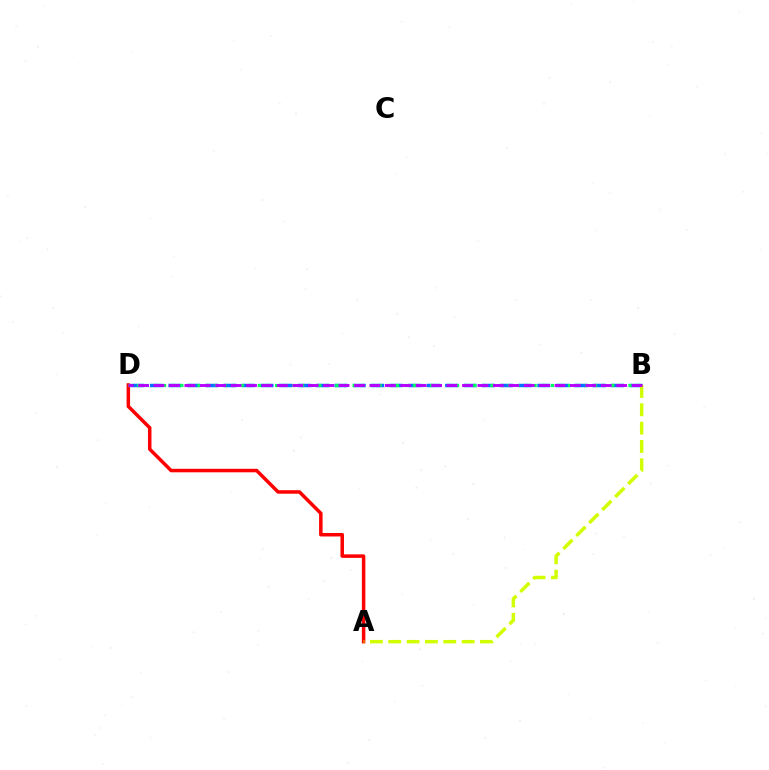{('A', 'D'): [{'color': '#ff0000', 'line_style': 'solid', 'thickness': 2.52}], ('B', 'D'): [{'color': '#0074ff', 'line_style': 'dashed', 'thickness': 2.51}, {'color': '#00ff5c', 'line_style': 'dotted', 'thickness': 2.34}, {'color': '#b900ff', 'line_style': 'dashed', 'thickness': 2.1}], ('A', 'B'): [{'color': '#d1ff00', 'line_style': 'dashed', 'thickness': 2.49}]}